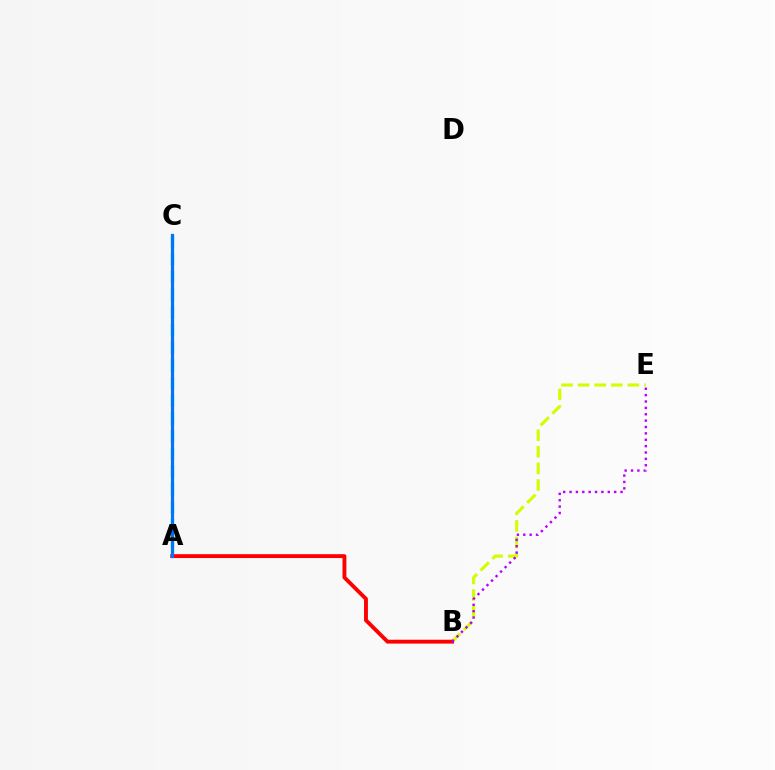{('A', 'C'): [{'color': '#00ff5c', 'line_style': 'dashed', 'thickness': 2.4}, {'color': '#0074ff', 'line_style': 'solid', 'thickness': 2.31}], ('B', 'E'): [{'color': '#d1ff00', 'line_style': 'dashed', 'thickness': 2.26}, {'color': '#b900ff', 'line_style': 'dotted', 'thickness': 1.73}], ('A', 'B'): [{'color': '#ff0000', 'line_style': 'solid', 'thickness': 2.79}]}